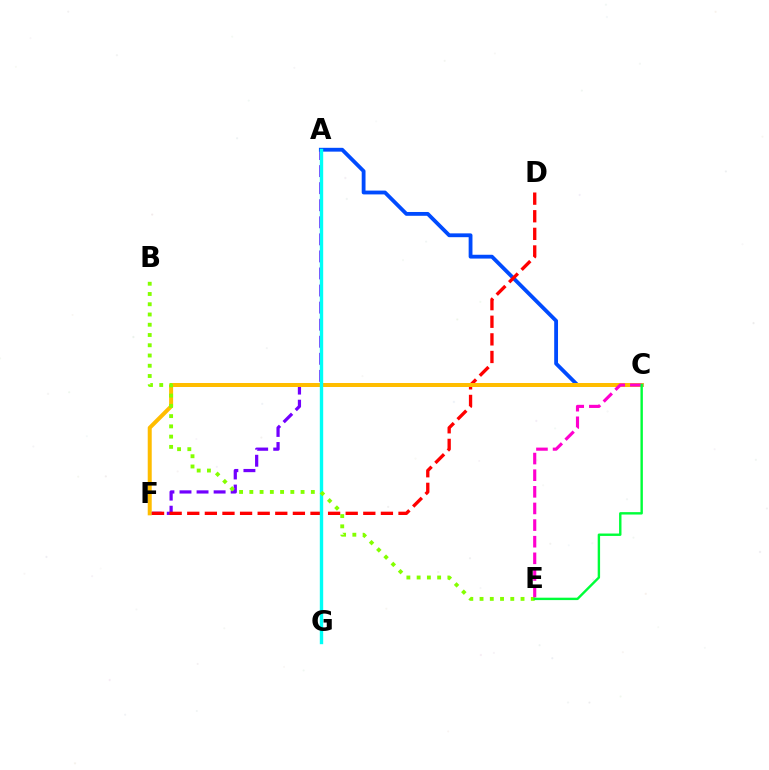{('A', 'F'): [{'color': '#7200ff', 'line_style': 'dashed', 'thickness': 2.32}], ('A', 'C'): [{'color': '#004bff', 'line_style': 'solid', 'thickness': 2.75}], ('D', 'F'): [{'color': '#ff0000', 'line_style': 'dashed', 'thickness': 2.39}], ('C', 'F'): [{'color': '#ffbd00', 'line_style': 'solid', 'thickness': 2.88}], ('A', 'G'): [{'color': '#00fff6', 'line_style': 'solid', 'thickness': 2.44}], ('B', 'E'): [{'color': '#84ff00', 'line_style': 'dotted', 'thickness': 2.79}], ('C', 'E'): [{'color': '#ff00cf', 'line_style': 'dashed', 'thickness': 2.26}, {'color': '#00ff39', 'line_style': 'solid', 'thickness': 1.73}]}